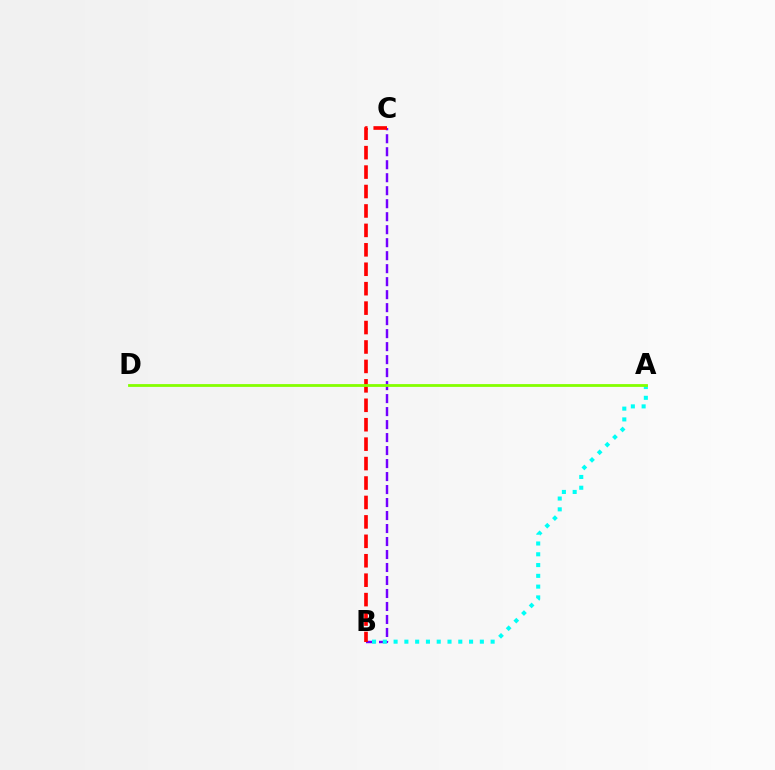{('B', 'C'): [{'color': '#7200ff', 'line_style': 'dashed', 'thickness': 1.77}, {'color': '#ff0000', 'line_style': 'dashed', 'thickness': 2.64}], ('A', 'B'): [{'color': '#00fff6', 'line_style': 'dotted', 'thickness': 2.93}], ('A', 'D'): [{'color': '#84ff00', 'line_style': 'solid', 'thickness': 2.02}]}